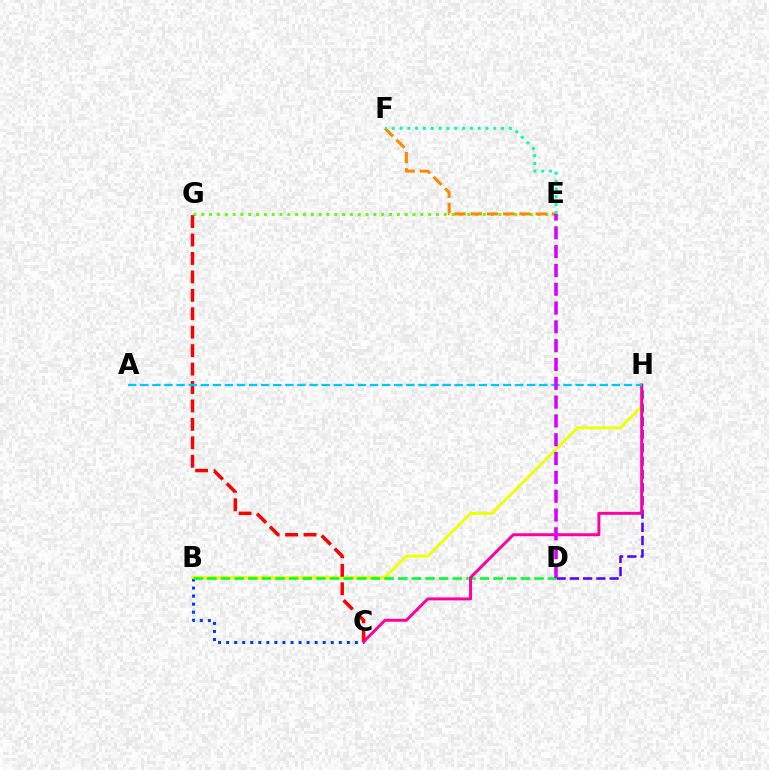{('E', 'G'): [{'color': '#66ff00', 'line_style': 'dotted', 'thickness': 2.12}], ('D', 'H'): [{'color': '#4f00ff', 'line_style': 'dashed', 'thickness': 1.8}], ('B', 'C'): [{'color': '#003fff', 'line_style': 'dotted', 'thickness': 2.19}], ('B', 'H'): [{'color': '#eeff00', 'line_style': 'solid', 'thickness': 2.07}], ('E', 'F'): [{'color': '#ff8800', 'line_style': 'dashed', 'thickness': 2.21}, {'color': '#00ffaf', 'line_style': 'dotted', 'thickness': 2.12}], ('C', 'G'): [{'color': '#ff0000', 'line_style': 'dashed', 'thickness': 2.5}], ('B', 'D'): [{'color': '#00ff27', 'line_style': 'dashed', 'thickness': 1.85}], ('C', 'H'): [{'color': '#ff00a0', 'line_style': 'solid', 'thickness': 2.13}], ('A', 'H'): [{'color': '#00c7ff', 'line_style': 'dashed', 'thickness': 1.64}], ('D', 'E'): [{'color': '#d600ff', 'line_style': 'dashed', 'thickness': 2.56}]}